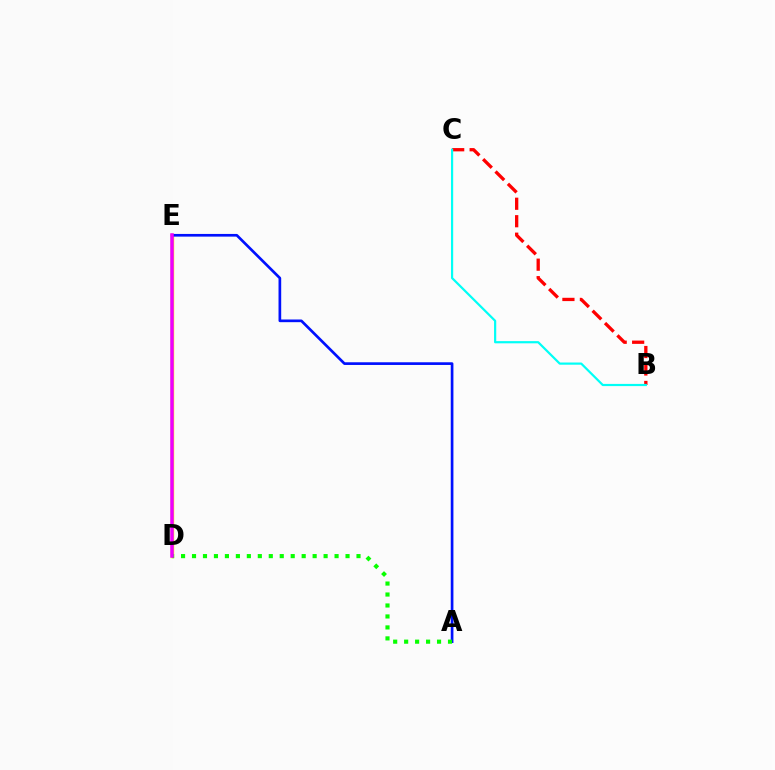{('D', 'E'): [{'color': '#fcf500', 'line_style': 'solid', 'thickness': 2.49}, {'color': '#ee00ff', 'line_style': 'solid', 'thickness': 2.53}], ('B', 'C'): [{'color': '#ff0000', 'line_style': 'dashed', 'thickness': 2.37}, {'color': '#00fff6', 'line_style': 'solid', 'thickness': 1.58}], ('A', 'E'): [{'color': '#0010ff', 'line_style': 'solid', 'thickness': 1.93}], ('A', 'D'): [{'color': '#08ff00', 'line_style': 'dotted', 'thickness': 2.98}]}